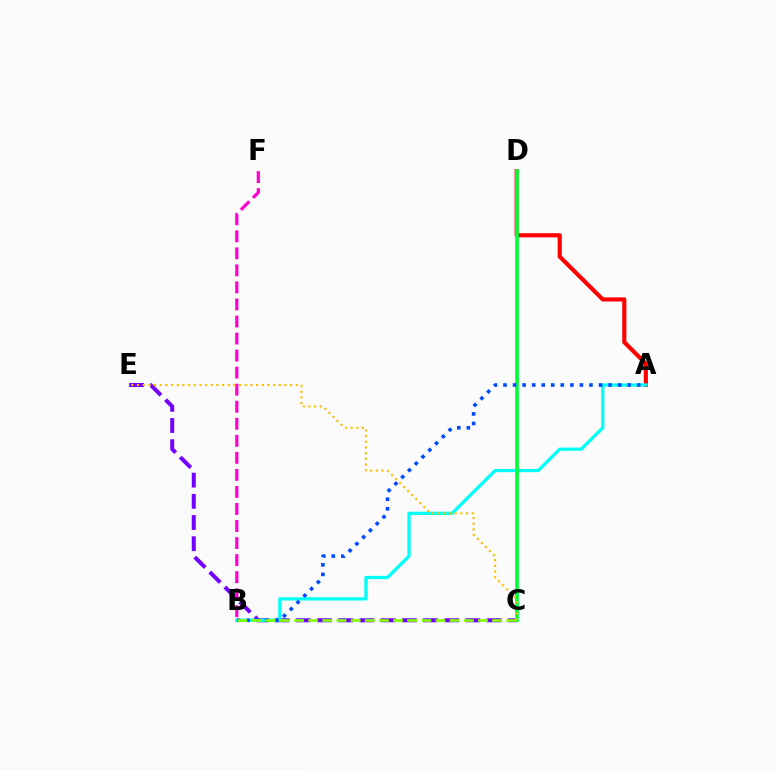{('C', 'E'): [{'color': '#7200ff', 'line_style': 'dashed', 'thickness': 2.88}, {'color': '#ffbd00', 'line_style': 'dotted', 'thickness': 1.54}], ('A', 'D'): [{'color': '#ff0000', 'line_style': 'solid', 'thickness': 2.98}], ('A', 'B'): [{'color': '#00fff6', 'line_style': 'solid', 'thickness': 2.34}, {'color': '#004bff', 'line_style': 'dotted', 'thickness': 2.59}], ('C', 'D'): [{'color': '#00ff39', 'line_style': 'solid', 'thickness': 2.64}], ('B', 'F'): [{'color': '#ff00cf', 'line_style': 'dashed', 'thickness': 2.32}], ('B', 'C'): [{'color': '#84ff00', 'line_style': 'dashed', 'thickness': 1.92}]}